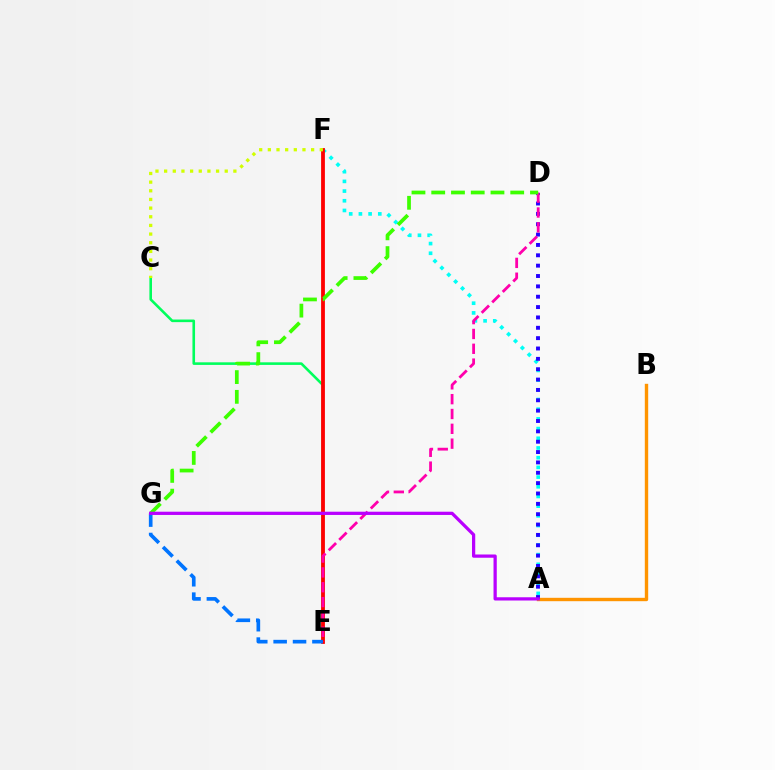{('A', 'B'): [{'color': '#ff9400', 'line_style': 'solid', 'thickness': 2.43}], ('C', 'E'): [{'color': '#00ff5c', 'line_style': 'solid', 'thickness': 1.87}], ('A', 'F'): [{'color': '#00fff6', 'line_style': 'dotted', 'thickness': 2.63}], ('E', 'F'): [{'color': '#ff0000', 'line_style': 'solid', 'thickness': 2.73}], ('C', 'F'): [{'color': '#d1ff00', 'line_style': 'dotted', 'thickness': 2.35}], ('A', 'D'): [{'color': '#2500ff', 'line_style': 'dotted', 'thickness': 2.81}], ('D', 'E'): [{'color': '#ff00ac', 'line_style': 'dashed', 'thickness': 2.01}], ('D', 'G'): [{'color': '#3dff00', 'line_style': 'dashed', 'thickness': 2.68}], ('E', 'G'): [{'color': '#0074ff', 'line_style': 'dashed', 'thickness': 2.63}], ('A', 'G'): [{'color': '#b900ff', 'line_style': 'solid', 'thickness': 2.33}]}